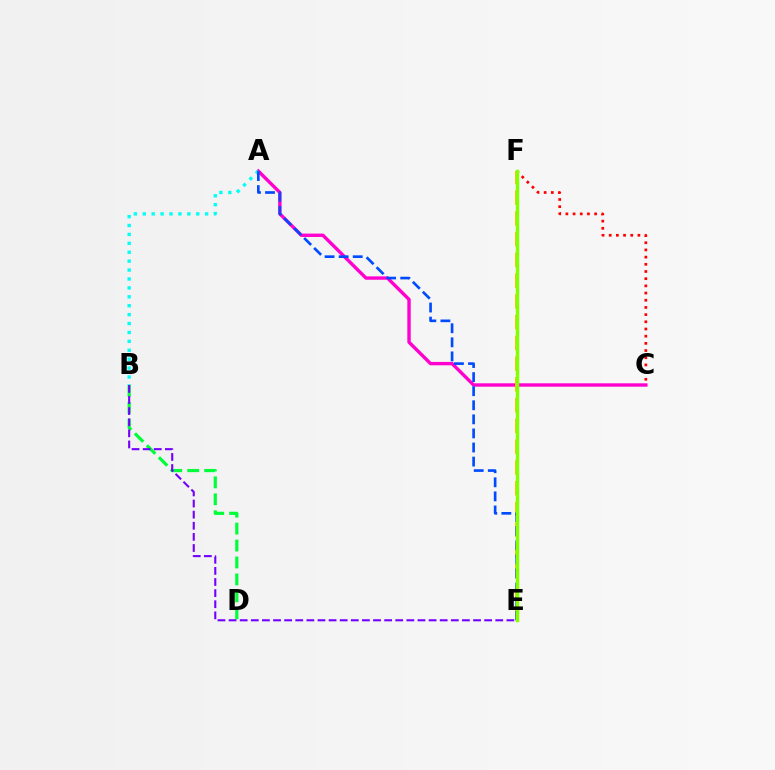{('A', 'C'): [{'color': '#ff00cf', 'line_style': 'solid', 'thickness': 2.44}], ('C', 'F'): [{'color': '#ff0000', 'line_style': 'dotted', 'thickness': 1.95}], ('B', 'D'): [{'color': '#00ff39', 'line_style': 'dashed', 'thickness': 2.3}], ('E', 'F'): [{'color': '#ffbd00', 'line_style': 'dashed', 'thickness': 2.82}, {'color': '#84ff00', 'line_style': 'solid', 'thickness': 2.48}], ('B', 'E'): [{'color': '#7200ff', 'line_style': 'dashed', 'thickness': 1.51}], ('A', 'B'): [{'color': '#00fff6', 'line_style': 'dotted', 'thickness': 2.42}], ('A', 'E'): [{'color': '#004bff', 'line_style': 'dashed', 'thickness': 1.91}]}